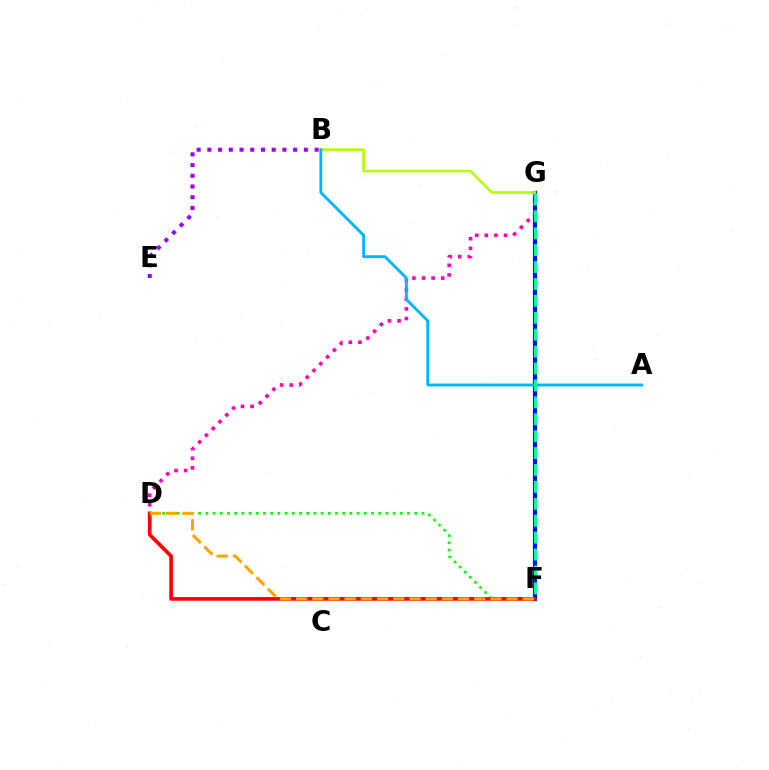{('B', 'E'): [{'color': '#9b00ff', 'line_style': 'dotted', 'thickness': 2.91}], ('F', 'G'): [{'color': '#0010ff', 'line_style': 'solid', 'thickness': 3.0}, {'color': '#00ff9d', 'line_style': 'dashed', 'thickness': 2.3}], ('D', 'G'): [{'color': '#ff00bd', 'line_style': 'dotted', 'thickness': 2.61}], ('D', 'F'): [{'color': '#08ff00', 'line_style': 'dotted', 'thickness': 1.96}, {'color': '#ff0000', 'line_style': 'solid', 'thickness': 2.65}, {'color': '#ffa500', 'line_style': 'dashed', 'thickness': 2.2}], ('B', 'G'): [{'color': '#b3ff00', 'line_style': 'solid', 'thickness': 1.9}], ('A', 'B'): [{'color': '#00b5ff', 'line_style': 'solid', 'thickness': 2.06}]}